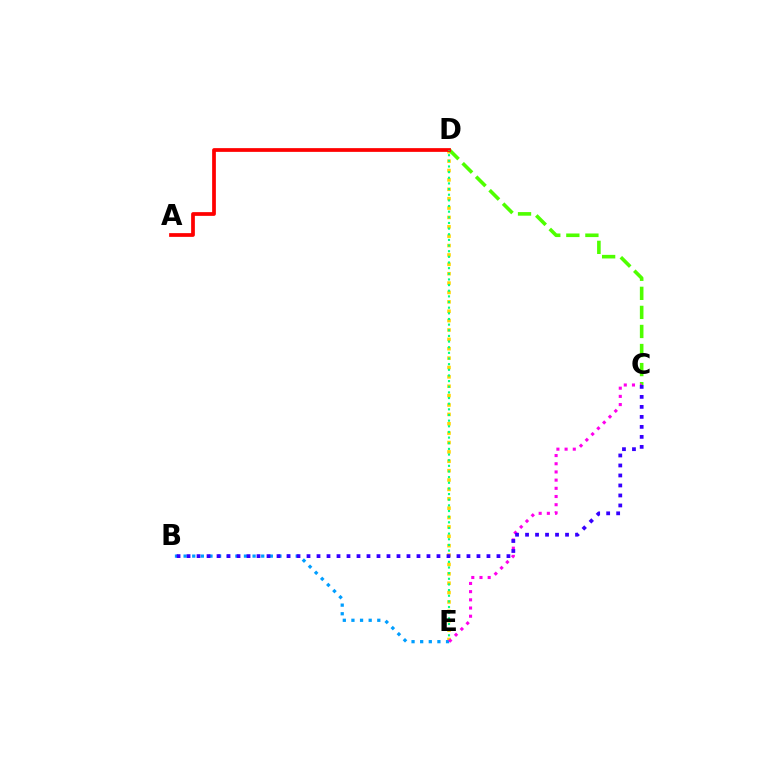{('D', 'E'): [{'color': '#ffd500', 'line_style': 'dotted', 'thickness': 2.55}, {'color': '#00ff86', 'line_style': 'dotted', 'thickness': 1.53}], ('C', 'D'): [{'color': '#4fff00', 'line_style': 'dashed', 'thickness': 2.59}], ('A', 'D'): [{'color': '#ff0000', 'line_style': 'solid', 'thickness': 2.69}], ('B', 'E'): [{'color': '#009eff', 'line_style': 'dotted', 'thickness': 2.34}], ('C', 'E'): [{'color': '#ff00ed', 'line_style': 'dotted', 'thickness': 2.23}], ('B', 'C'): [{'color': '#3700ff', 'line_style': 'dotted', 'thickness': 2.72}]}